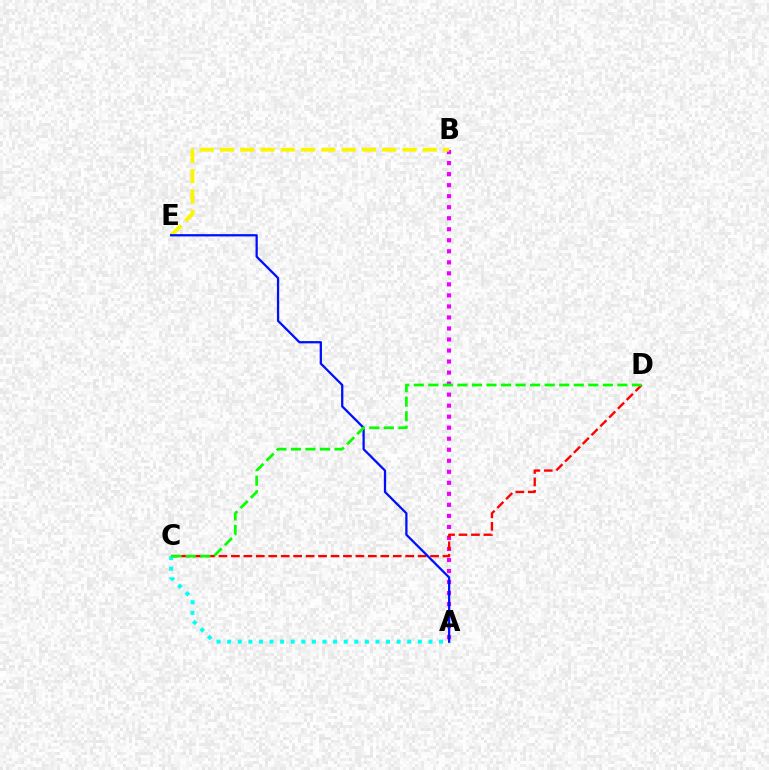{('A', 'B'): [{'color': '#ee00ff', 'line_style': 'dotted', 'thickness': 3.0}], ('C', 'D'): [{'color': '#ff0000', 'line_style': 'dashed', 'thickness': 1.69}, {'color': '#08ff00', 'line_style': 'dashed', 'thickness': 1.98}], ('A', 'C'): [{'color': '#00fff6', 'line_style': 'dotted', 'thickness': 2.88}], ('B', 'E'): [{'color': '#fcf500', 'line_style': 'dashed', 'thickness': 2.76}], ('A', 'E'): [{'color': '#0010ff', 'line_style': 'solid', 'thickness': 1.64}]}